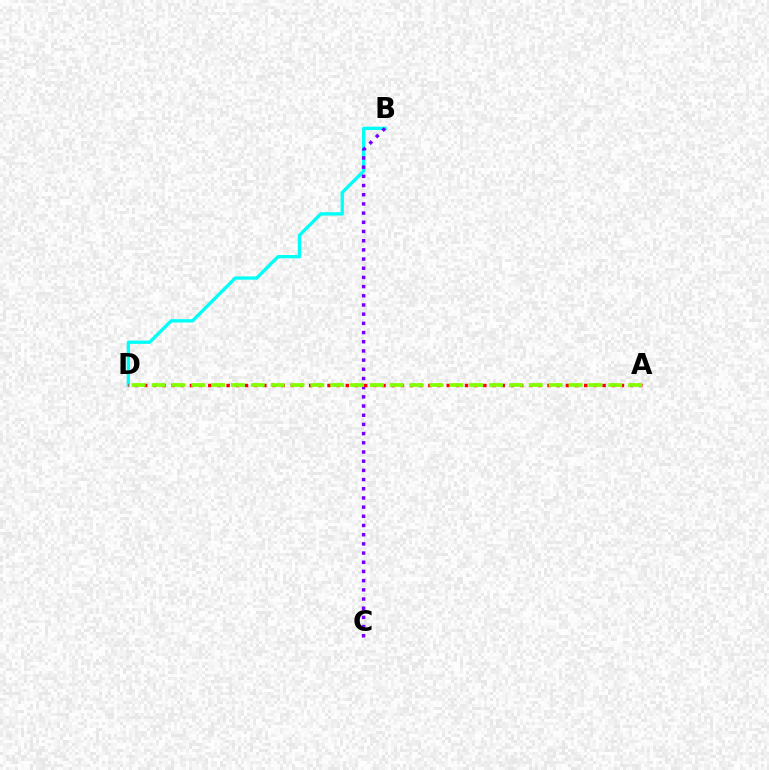{('B', 'D'): [{'color': '#00fff6', 'line_style': 'solid', 'thickness': 2.39}], ('B', 'C'): [{'color': '#7200ff', 'line_style': 'dotted', 'thickness': 2.5}], ('A', 'D'): [{'color': '#ff0000', 'line_style': 'dotted', 'thickness': 2.49}, {'color': '#84ff00', 'line_style': 'dashed', 'thickness': 2.7}]}